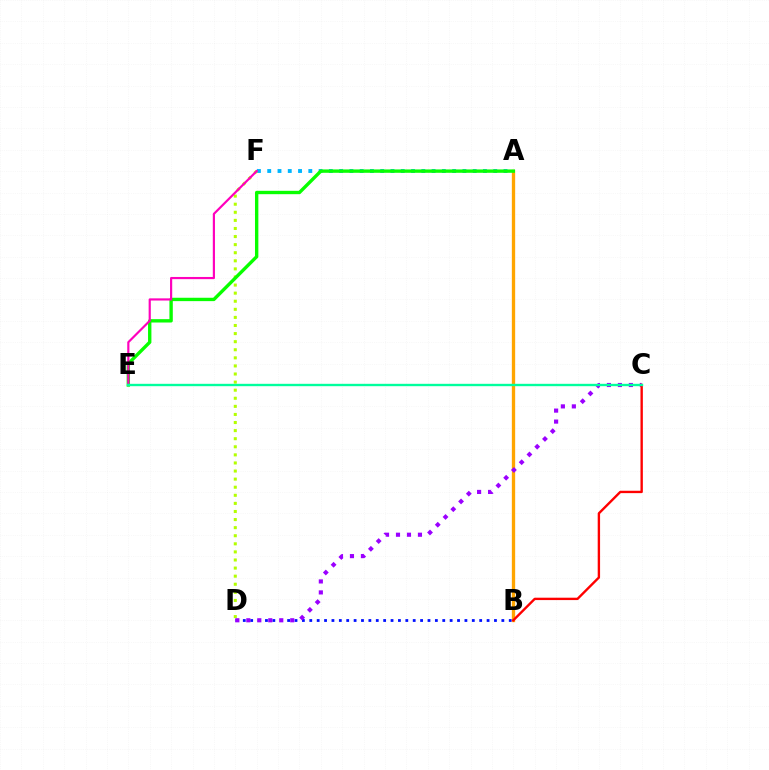{('A', 'F'): [{'color': '#00b5ff', 'line_style': 'dotted', 'thickness': 2.79}], ('A', 'B'): [{'color': '#ffa500', 'line_style': 'solid', 'thickness': 2.39}], ('D', 'F'): [{'color': '#b3ff00', 'line_style': 'dotted', 'thickness': 2.2}], ('B', 'D'): [{'color': '#0010ff', 'line_style': 'dotted', 'thickness': 2.01}], ('C', 'D'): [{'color': '#9b00ff', 'line_style': 'dotted', 'thickness': 2.98}], ('A', 'E'): [{'color': '#08ff00', 'line_style': 'solid', 'thickness': 2.42}], ('B', 'C'): [{'color': '#ff0000', 'line_style': 'solid', 'thickness': 1.71}], ('E', 'F'): [{'color': '#ff00bd', 'line_style': 'solid', 'thickness': 1.57}], ('C', 'E'): [{'color': '#00ff9d', 'line_style': 'solid', 'thickness': 1.71}]}